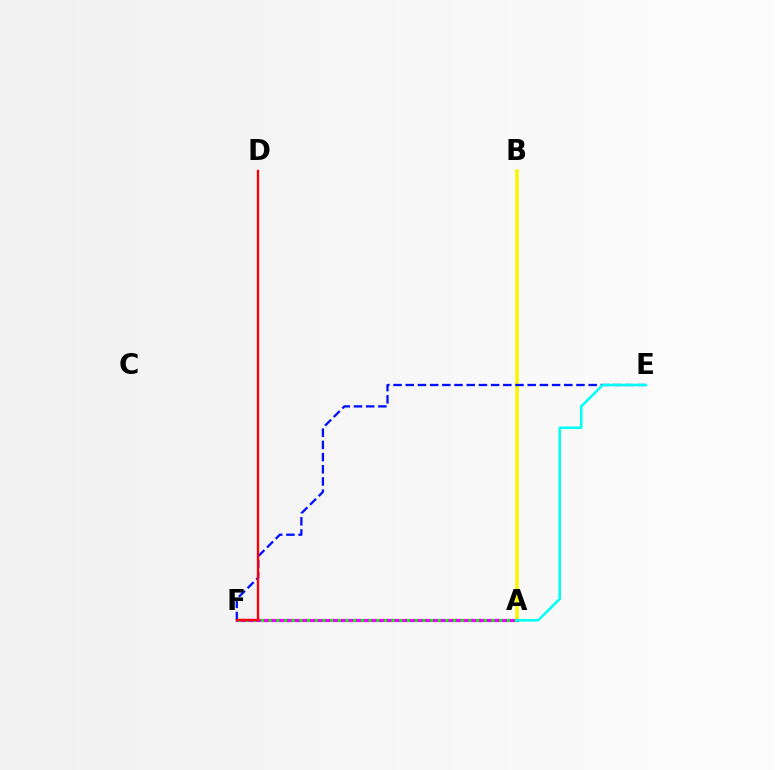{('A', 'B'): [{'color': '#fcf500', 'line_style': 'solid', 'thickness': 2.54}], ('A', 'F'): [{'color': '#ee00ff', 'line_style': 'solid', 'thickness': 2.3}, {'color': '#08ff00', 'line_style': 'dotted', 'thickness': 2.09}], ('E', 'F'): [{'color': '#0010ff', 'line_style': 'dashed', 'thickness': 1.66}], ('D', 'F'): [{'color': '#ff0000', 'line_style': 'solid', 'thickness': 1.68}], ('A', 'E'): [{'color': '#00fff6', 'line_style': 'solid', 'thickness': 1.84}]}